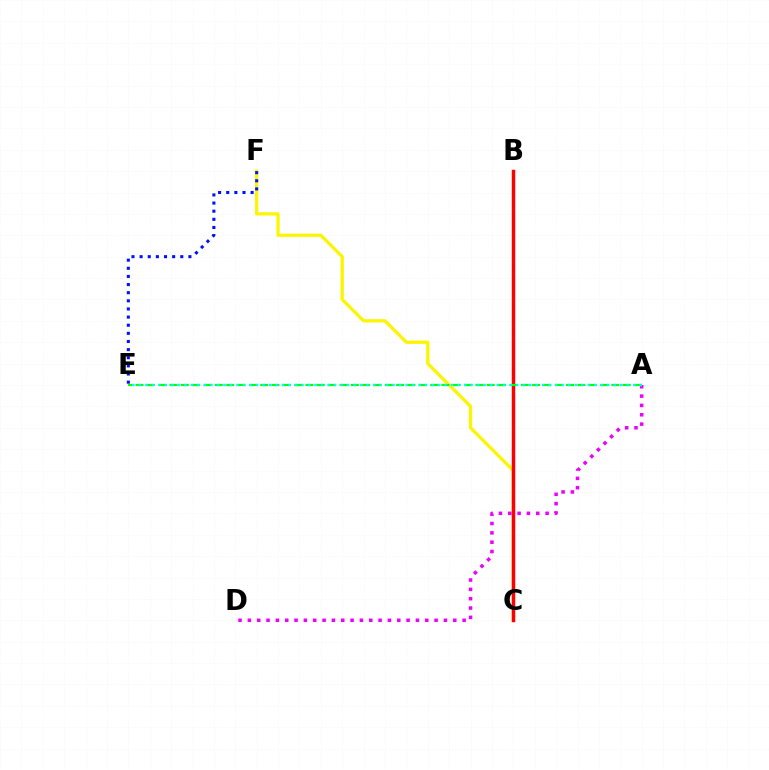{('C', 'F'): [{'color': '#fcf500', 'line_style': 'solid', 'thickness': 2.35}], ('B', 'C'): [{'color': '#ff0000', 'line_style': 'solid', 'thickness': 2.5}], ('A', 'D'): [{'color': '#ee00ff', 'line_style': 'dotted', 'thickness': 2.54}], ('A', 'E'): [{'color': '#08ff00', 'line_style': 'dashed', 'thickness': 1.54}, {'color': '#00fff6', 'line_style': 'dotted', 'thickness': 1.77}], ('E', 'F'): [{'color': '#0010ff', 'line_style': 'dotted', 'thickness': 2.21}]}